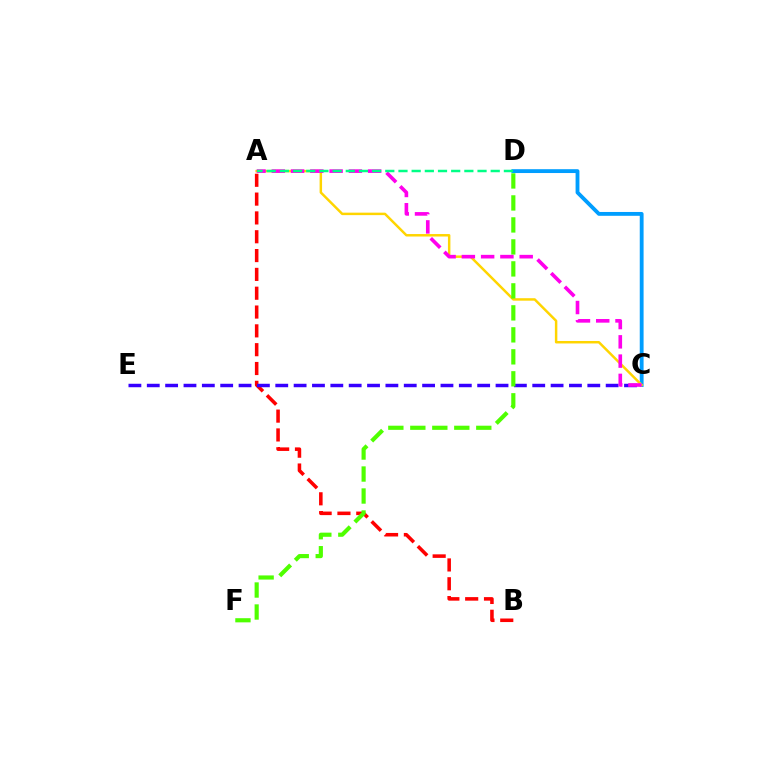{('A', 'B'): [{'color': '#ff0000', 'line_style': 'dashed', 'thickness': 2.56}], ('C', 'D'): [{'color': '#009eff', 'line_style': 'solid', 'thickness': 2.76}], ('A', 'C'): [{'color': '#ffd500', 'line_style': 'solid', 'thickness': 1.78}, {'color': '#ff00ed', 'line_style': 'dashed', 'thickness': 2.62}], ('C', 'E'): [{'color': '#3700ff', 'line_style': 'dashed', 'thickness': 2.49}], ('D', 'F'): [{'color': '#4fff00', 'line_style': 'dashed', 'thickness': 2.99}], ('A', 'D'): [{'color': '#00ff86', 'line_style': 'dashed', 'thickness': 1.79}]}